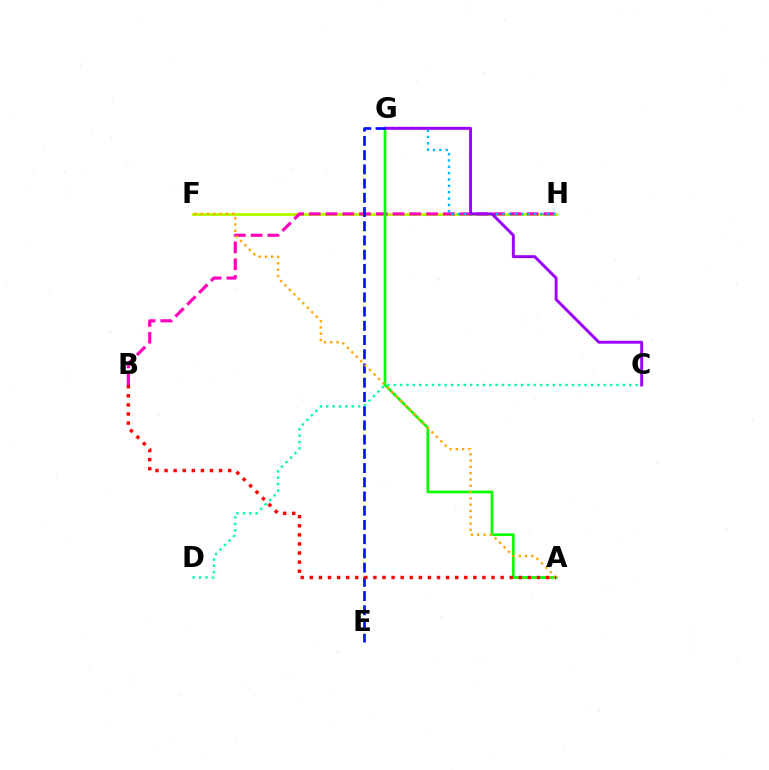{('F', 'H'): [{'color': '#b3ff00', 'line_style': 'solid', 'thickness': 2.11}], ('B', 'H'): [{'color': '#ff00bd', 'line_style': 'dashed', 'thickness': 2.28}], ('G', 'H'): [{'color': '#00b5ff', 'line_style': 'dotted', 'thickness': 1.73}], ('A', 'G'): [{'color': '#08ff00', 'line_style': 'solid', 'thickness': 1.91}], ('C', 'G'): [{'color': '#9b00ff', 'line_style': 'solid', 'thickness': 2.11}], ('E', 'G'): [{'color': '#0010ff', 'line_style': 'dashed', 'thickness': 1.93}], ('A', 'F'): [{'color': '#ffa500', 'line_style': 'dotted', 'thickness': 1.71}], ('A', 'B'): [{'color': '#ff0000', 'line_style': 'dotted', 'thickness': 2.47}], ('C', 'D'): [{'color': '#00ff9d', 'line_style': 'dotted', 'thickness': 1.73}]}